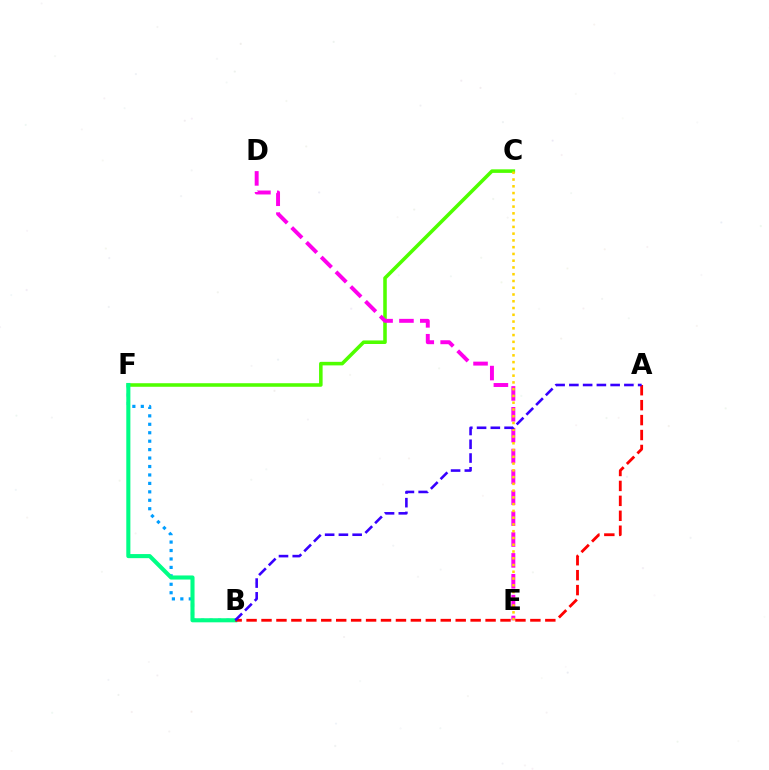{('B', 'F'): [{'color': '#009eff', 'line_style': 'dotted', 'thickness': 2.29}, {'color': '#00ff86', 'line_style': 'solid', 'thickness': 2.94}], ('C', 'F'): [{'color': '#4fff00', 'line_style': 'solid', 'thickness': 2.56}], ('D', 'E'): [{'color': '#ff00ed', 'line_style': 'dashed', 'thickness': 2.84}], ('C', 'E'): [{'color': '#ffd500', 'line_style': 'dotted', 'thickness': 1.84}], ('A', 'B'): [{'color': '#ff0000', 'line_style': 'dashed', 'thickness': 2.03}, {'color': '#3700ff', 'line_style': 'dashed', 'thickness': 1.87}]}